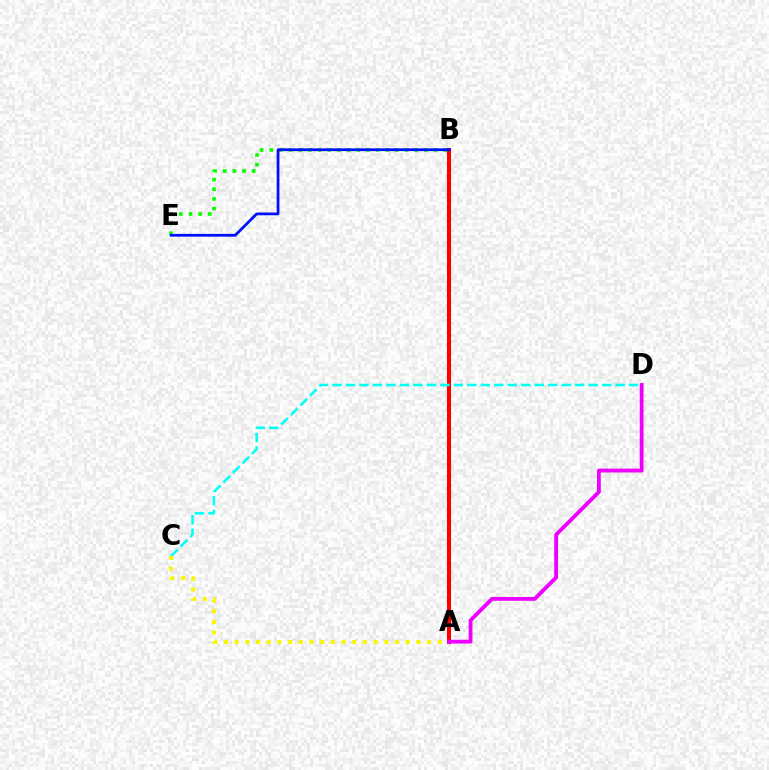{('A', 'B'): [{'color': '#ff0000', 'line_style': 'solid', 'thickness': 2.93}], ('B', 'E'): [{'color': '#08ff00', 'line_style': 'dotted', 'thickness': 2.62}, {'color': '#0010ff', 'line_style': 'solid', 'thickness': 1.99}], ('C', 'D'): [{'color': '#00fff6', 'line_style': 'dashed', 'thickness': 1.83}], ('A', 'C'): [{'color': '#fcf500', 'line_style': 'dotted', 'thickness': 2.9}], ('A', 'D'): [{'color': '#ee00ff', 'line_style': 'solid', 'thickness': 2.75}]}